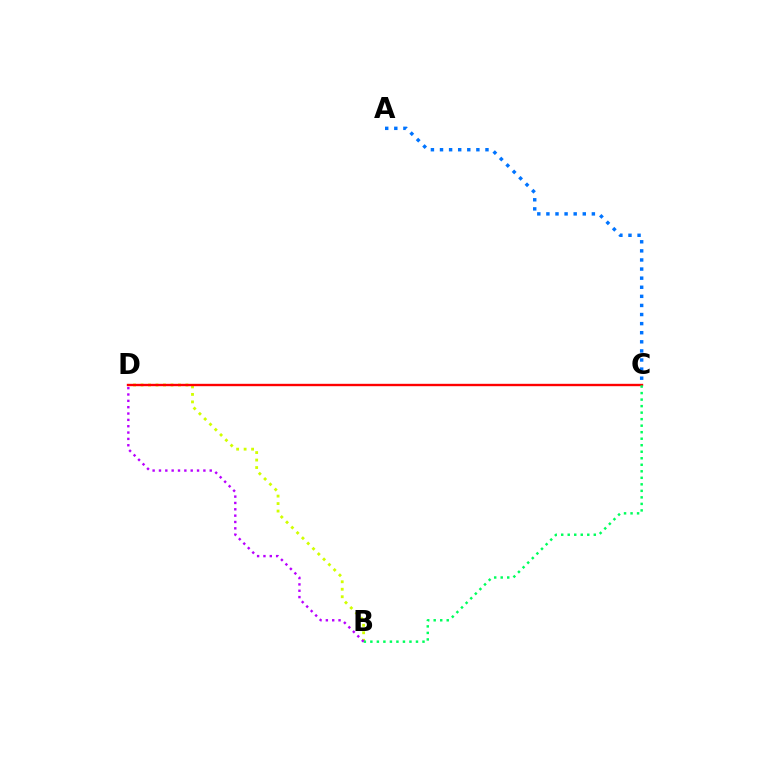{('B', 'D'): [{'color': '#d1ff00', 'line_style': 'dotted', 'thickness': 2.03}, {'color': '#b900ff', 'line_style': 'dotted', 'thickness': 1.72}], ('C', 'D'): [{'color': '#ff0000', 'line_style': 'solid', 'thickness': 1.71}], ('B', 'C'): [{'color': '#00ff5c', 'line_style': 'dotted', 'thickness': 1.77}], ('A', 'C'): [{'color': '#0074ff', 'line_style': 'dotted', 'thickness': 2.47}]}